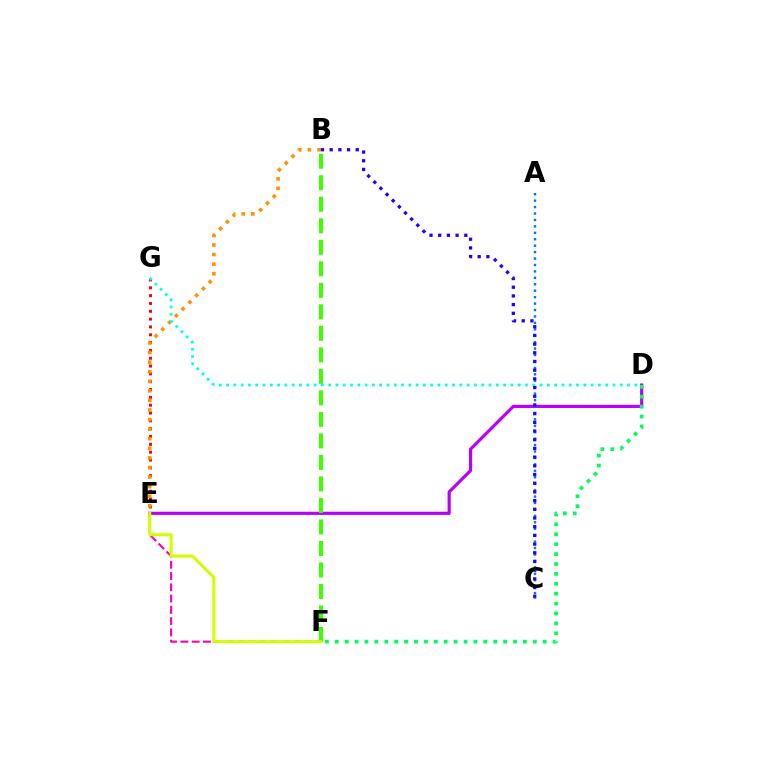{('E', 'G'): [{'color': '#ff0000', 'line_style': 'dotted', 'thickness': 2.13}], ('B', 'E'): [{'color': '#ff9400', 'line_style': 'dotted', 'thickness': 2.6}], ('E', 'F'): [{'color': '#ff00ac', 'line_style': 'dashed', 'thickness': 1.53}, {'color': '#d1ff00', 'line_style': 'solid', 'thickness': 2.19}], ('D', 'E'): [{'color': '#b900ff', 'line_style': 'solid', 'thickness': 2.28}], ('B', 'F'): [{'color': '#3dff00', 'line_style': 'dashed', 'thickness': 2.92}], ('D', 'G'): [{'color': '#00fff6', 'line_style': 'dotted', 'thickness': 1.98}], ('A', 'C'): [{'color': '#0074ff', 'line_style': 'dotted', 'thickness': 1.75}], ('B', 'C'): [{'color': '#2500ff', 'line_style': 'dotted', 'thickness': 2.36}], ('D', 'F'): [{'color': '#00ff5c', 'line_style': 'dotted', 'thickness': 2.69}]}